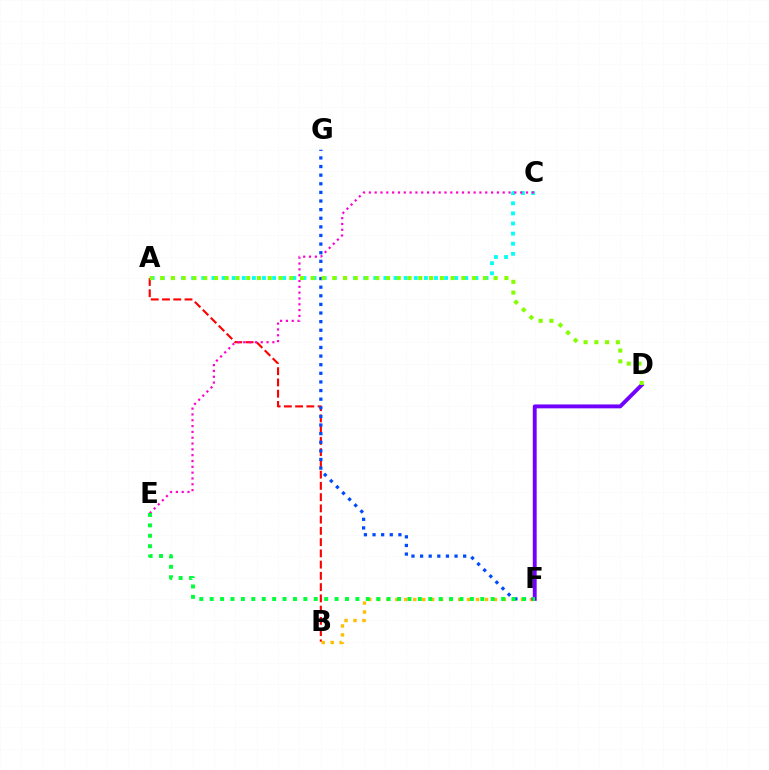{('A', 'B'): [{'color': '#ff0000', 'line_style': 'dashed', 'thickness': 1.53}], ('B', 'F'): [{'color': '#ffbd00', 'line_style': 'dotted', 'thickness': 2.44}], ('D', 'F'): [{'color': '#7200ff', 'line_style': 'solid', 'thickness': 2.8}], ('A', 'C'): [{'color': '#00fff6', 'line_style': 'dotted', 'thickness': 2.75}], ('F', 'G'): [{'color': '#004bff', 'line_style': 'dotted', 'thickness': 2.34}], ('C', 'E'): [{'color': '#ff00cf', 'line_style': 'dotted', 'thickness': 1.58}], ('E', 'F'): [{'color': '#00ff39', 'line_style': 'dotted', 'thickness': 2.83}], ('A', 'D'): [{'color': '#84ff00', 'line_style': 'dotted', 'thickness': 2.92}]}